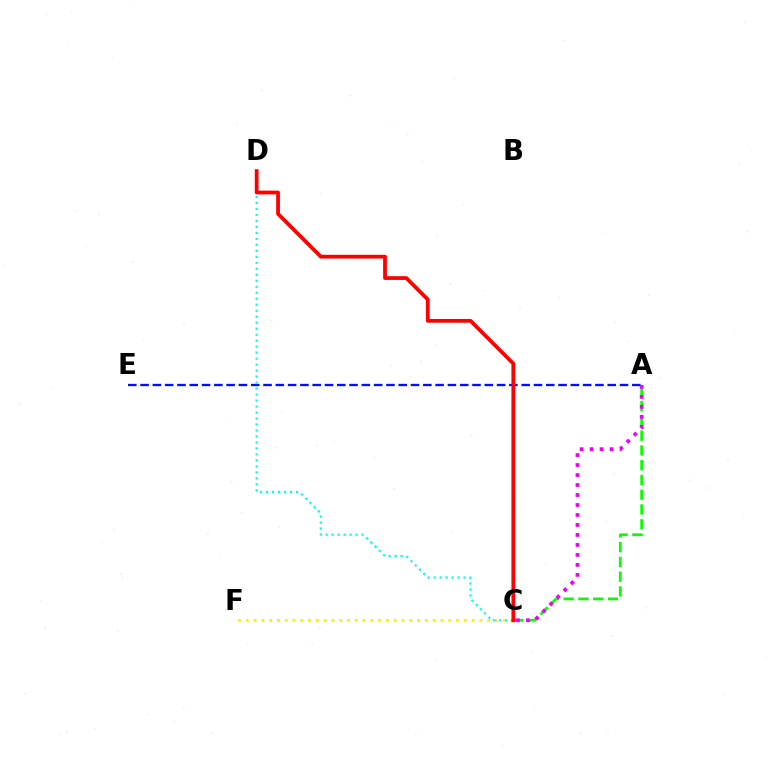{('A', 'E'): [{'color': '#0010ff', 'line_style': 'dashed', 'thickness': 1.67}], ('A', 'C'): [{'color': '#08ff00', 'line_style': 'dashed', 'thickness': 2.01}, {'color': '#ee00ff', 'line_style': 'dotted', 'thickness': 2.71}], ('C', 'F'): [{'color': '#fcf500', 'line_style': 'dotted', 'thickness': 2.12}], ('C', 'D'): [{'color': '#00fff6', 'line_style': 'dotted', 'thickness': 1.63}, {'color': '#ff0000', 'line_style': 'solid', 'thickness': 2.71}]}